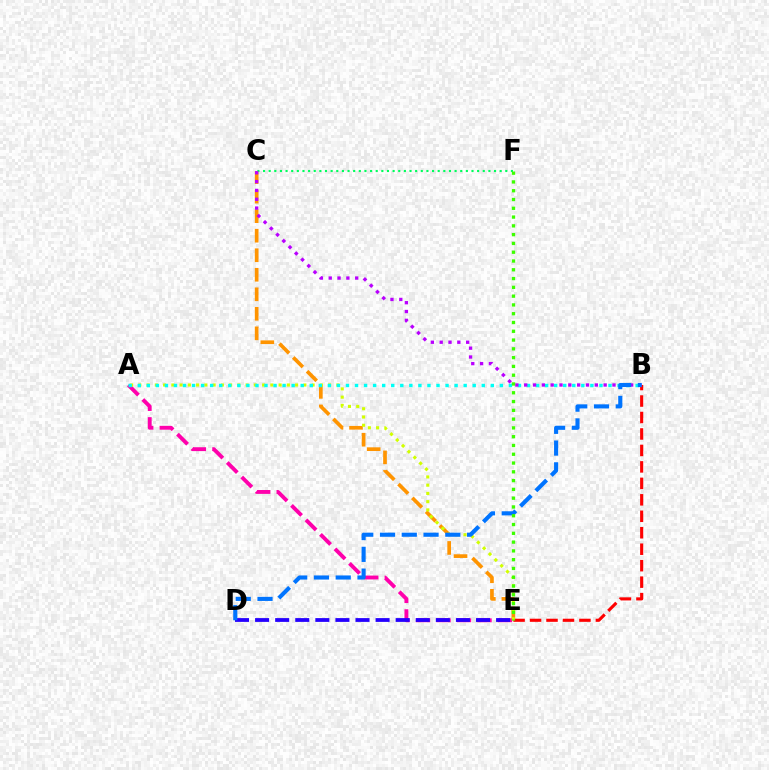{('C', 'E'): [{'color': '#ff9400', 'line_style': 'dashed', 'thickness': 2.65}], ('C', 'F'): [{'color': '#00ff5c', 'line_style': 'dotted', 'thickness': 1.53}], ('A', 'E'): [{'color': '#ff00ac', 'line_style': 'dashed', 'thickness': 2.79}, {'color': '#d1ff00', 'line_style': 'dotted', 'thickness': 2.24}], ('B', 'E'): [{'color': '#ff0000', 'line_style': 'dashed', 'thickness': 2.24}], ('A', 'B'): [{'color': '#00fff6', 'line_style': 'dotted', 'thickness': 2.46}], ('B', 'C'): [{'color': '#b900ff', 'line_style': 'dotted', 'thickness': 2.4}], ('D', 'E'): [{'color': '#2500ff', 'line_style': 'dashed', 'thickness': 2.73}], ('B', 'D'): [{'color': '#0074ff', 'line_style': 'dashed', 'thickness': 2.96}], ('E', 'F'): [{'color': '#3dff00', 'line_style': 'dotted', 'thickness': 2.39}]}